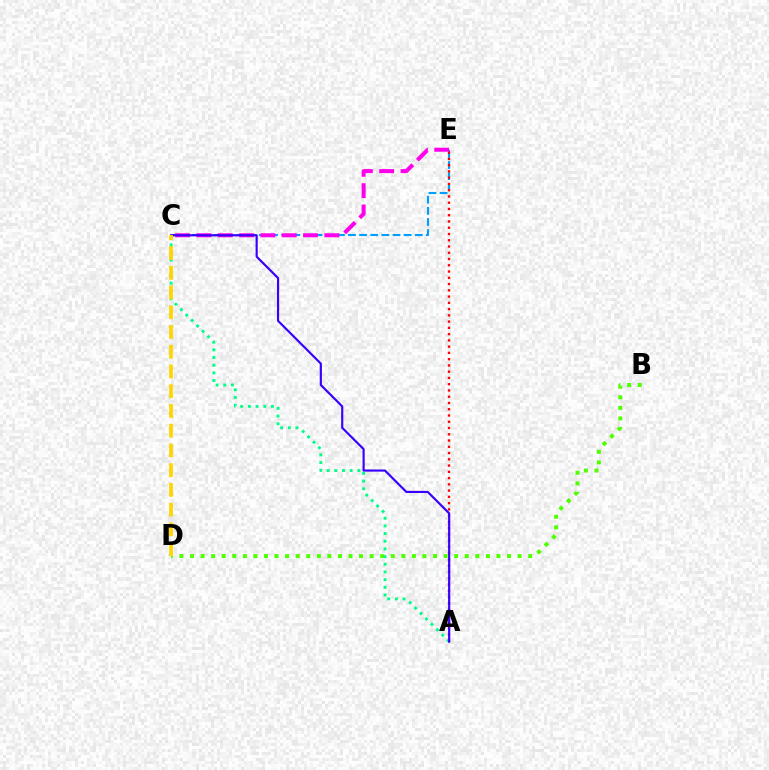{('B', 'D'): [{'color': '#4fff00', 'line_style': 'dotted', 'thickness': 2.87}], ('C', 'E'): [{'color': '#009eff', 'line_style': 'dashed', 'thickness': 1.51}, {'color': '#ff00ed', 'line_style': 'dashed', 'thickness': 2.89}], ('A', 'E'): [{'color': '#ff0000', 'line_style': 'dotted', 'thickness': 1.7}], ('A', 'C'): [{'color': '#00ff86', 'line_style': 'dotted', 'thickness': 2.08}, {'color': '#3700ff', 'line_style': 'solid', 'thickness': 1.55}], ('C', 'D'): [{'color': '#ffd500', 'line_style': 'dashed', 'thickness': 2.68}]}